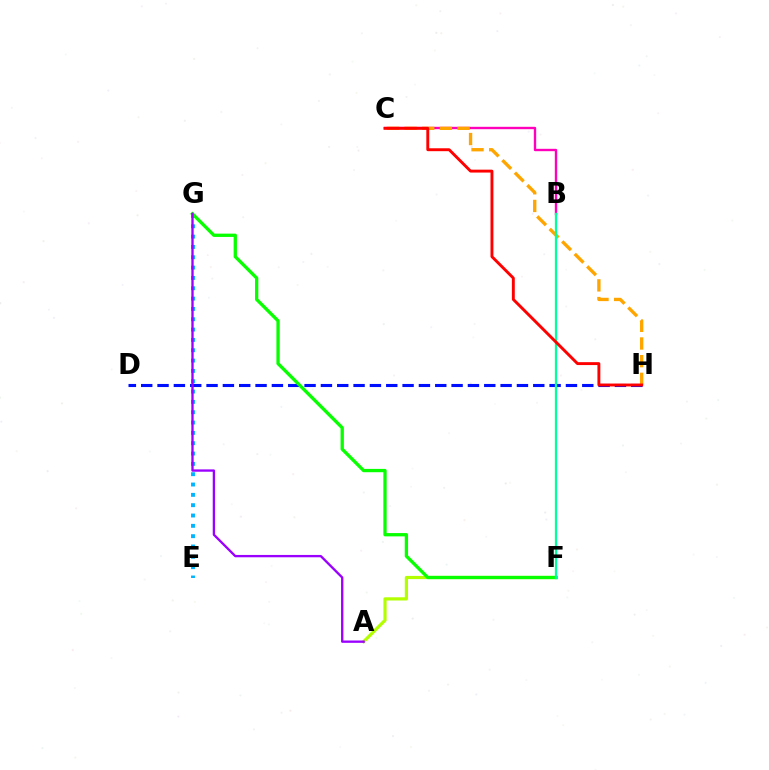{('D', 'H'): [{'color': '#0010ff', 'line_style': 'dashed', 'thickness': 2.22}], ('B', 'C'): [{'color': '#ff00bd', 'line_style': 'solid', 'thickness': 1.71}], ('E', 'G'): [{'color': '#00b5ff', 'line_style': 'dotted', 'thickness': 2.81}], ('A', 'F'): [{'color': '#b3ff00', 'line_style': 'solid', 'thickness': 2.3}], ('C', 'H'): [{'color': '#ffa500', 'line_style': 'dashed', 'thickness': 2.4}, {'color': '#ff0000', 'line_style': 'solid', 'thickness': 2.09}], ('F', 'G'): [{'color': '#08ff00', 'line_style': 'solid', 'thickness': 2.38}], ('B', 'F'): [{'color': '#00ff9d', 'line_style': 'solid', 'thickness': 1.66}], ('A', 'G'): [{'color': '#9b00ff', 'line_style': 'solid', 'thickness': 1.68}]}